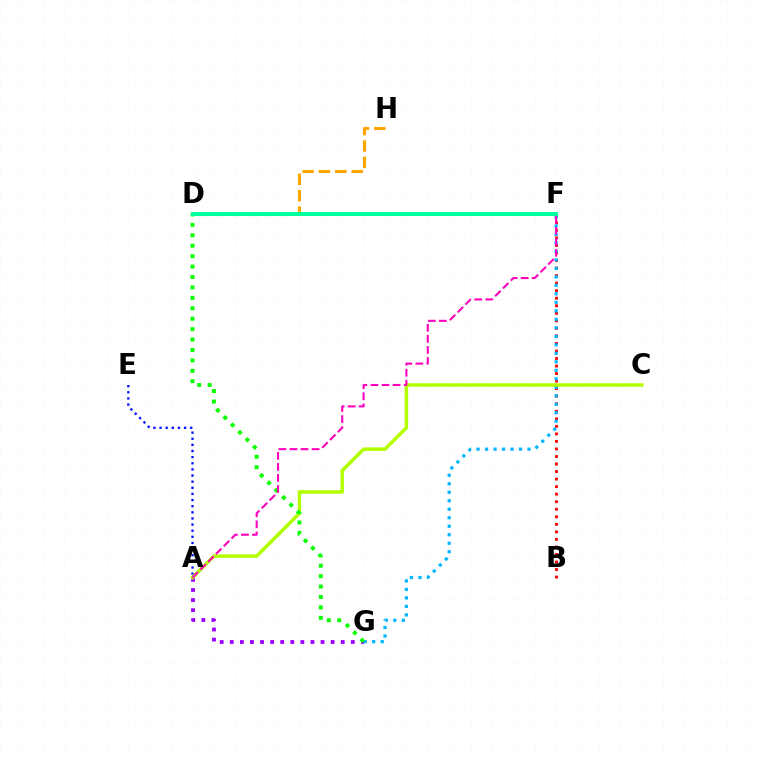{('B', 'F'): [{'color': '#ff0000', 'line_style': 'dotted', 'thickness': 2.05}], ('A', 'G'): [{'color': '#9b00ff', 'line_style': 'dotted', 'thickness': 2.74}], ('F', 'G'): [{'color': '#00b5ff', 'line_style': 'dotted', 'thickness': 2.31}], ('D', 'H'): [{'color': '#ffa500', 'line_style': 'dashed', 'thickness': 2.23}], ('A', 'E'): [{'color': '#0010ff', 'line_style': 'dotted', 'thickness': 1.67}], ('A', 'C'): [{'color': '#b3ff00', 'line_style': 'solid', 'thickness': 2.53}], ('D', 'G'): [{'color': '#08ff00', 'line_style': 'dotted', 'thickness': 2.83}], ('A', 'F'): [{'color': '#ff00bd', 'line_style': 'dashed', 'thickness': 1.5}], ('D', 'F'): [{'color': '#00ff9d', 'line_style': 'solid', 'thickness': 2.9}]}